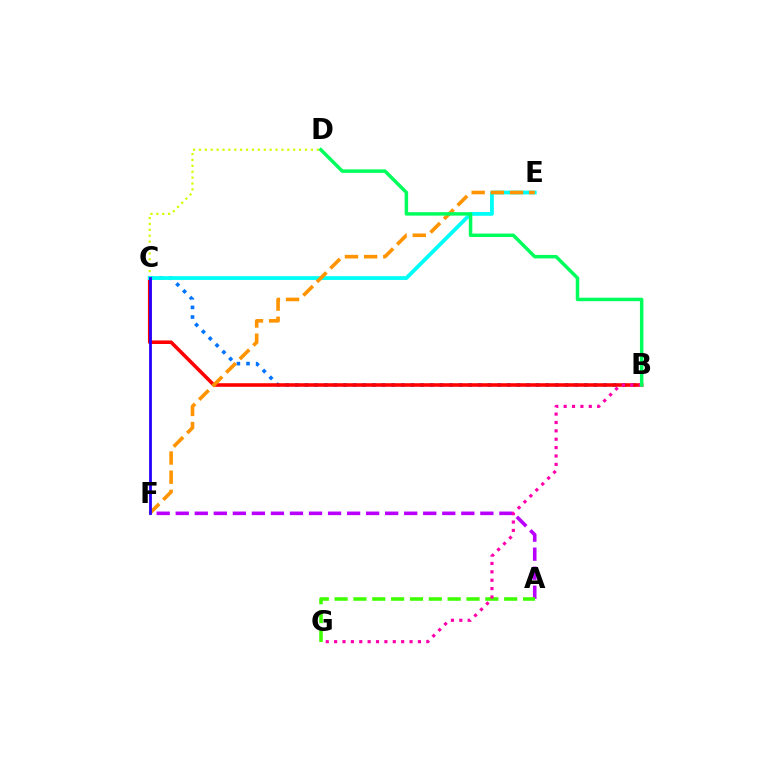{('B', 'C'): [{'color': '#0074ff', 'line_style': 'dotted', 'thickness': 2.62}, {'color': '#ff0000', 'line_style': 'solid', 'thickness': 2.57}], ('C', 'D'): [{'color': '#d1ff00', 'line_style': 'dotted', 'thickness': 1.6}], ('C', 'E'): [{'color': '#00fff6', 'line_style': 'solid', 'thickness': 2.74}], ('A', 'F'): [{'color': '#b900ff', 'line_style': 'dashed', 'thickness': 2.59}], ('A', 'G'): [{'color': '#3dff00', 'line_style': 'dashed', 'thickness': 2.56}], ('E', 'F'): [{'color': '#ff9400', 'line_style': 'dashed', 'thickness': 2.6}], ('B', 'G'): [{'color': '#ff00ac', 'line_style': 'dotted', 'thickness': 2.28}], ('C', 'F'): [{'color': '#2500ff', 'line_style': 'solid', 'thickness': 2.01}], ('B', 'D'): [{'color': '#00ff5c', 'line_style': 'solid', 'thickness': 2.51}]}